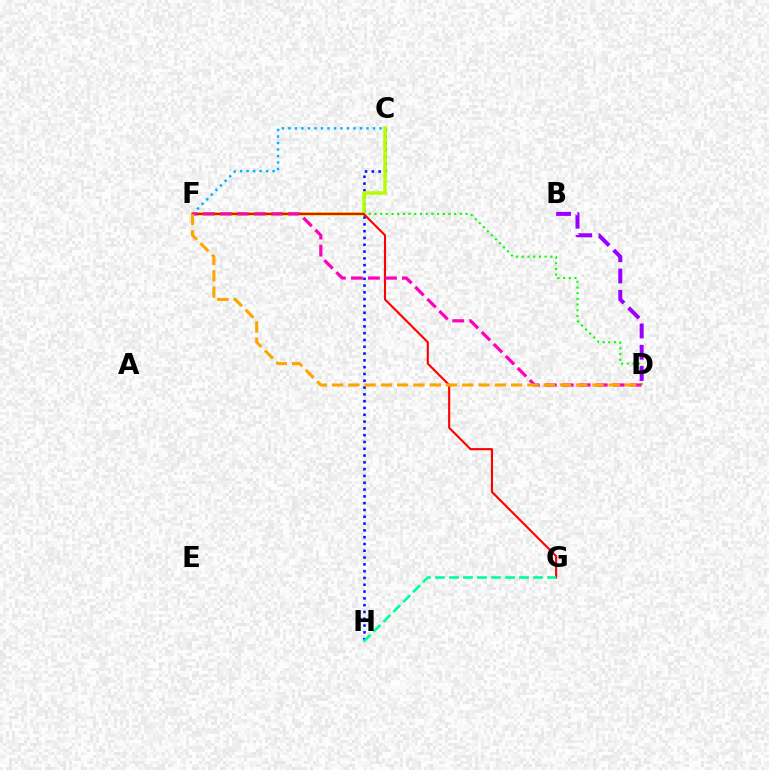{('C', 'F'): [{'color': '#00b5ff', 'line_style': 'dotted', 'thickness': 1.77}, {'color': '#b3ff00', 'line_style': 'solid', 'thickness': 2.53}], ('C', 'H'): [{'color': '#0010ff', 'line_style': 'dotted', 'thickness': 1.85}], ('D', 'F'): [{'color': '#08ff00', 'line_style': 'dotted', 'thickness': 1.55}, {'color': '#ff00bd', 'line_style': 'dashed', 'thickness': 2.31}, {'color': '#ffa500', 'line_style': 'dashed', 'thickness': 2.21}], ('F', 'G'): [{'color': '#ff0000', 'line_style': 'solid', 'thickness': 1.52}], ('G', 'H'): [{'color': '#00ff9d', 'line_style': 'dashed', 'thickness': 1.9}], ('B', 'D'): [{'color': '#9b00ff', 'line_style': 'dashed', 'thickness': 2.89}]}